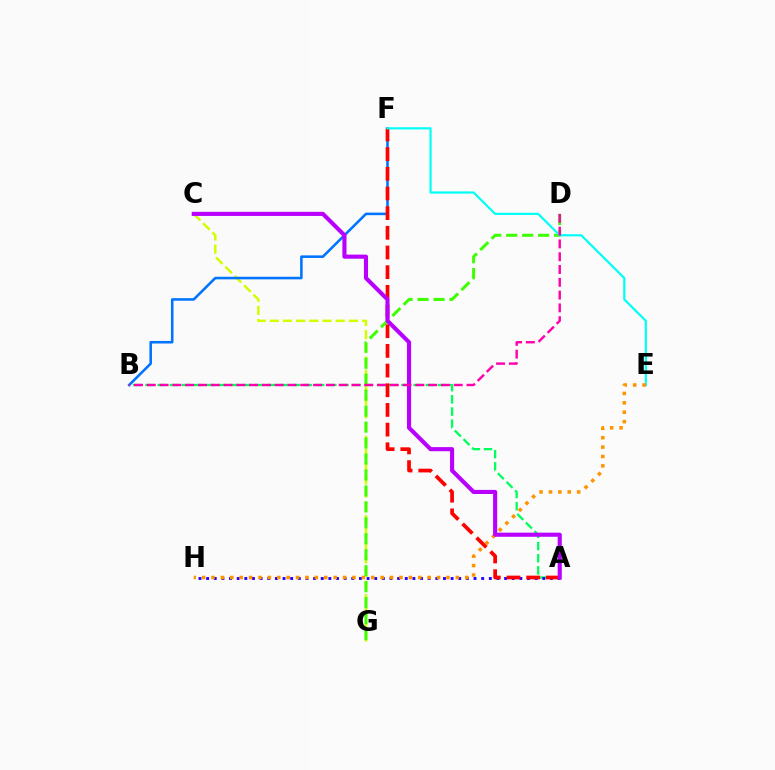{('C', 'G'): [{'color': '#d1ff00', 'line_style': 'dashed', 'thickness': 1.79}], ('A', 'B'): [{'color': '#00ff5c', 'line_style': 'dashed', 'thickness': 1.66}], ('A', 'H'): [{'color': '#2500ff', 'line_style': 'dotted', 'thickness': 2.08}], ('B', 'F'): [{'color': '#0074ff', 'line_style': 'solid', 'thickness': 1.85}], ('D', 'G'): [{'color': '#3dff00', 'line_style': 'dashed', 'thickness': 2.17}], ('A', 'F'): [{'color': '#ff0000', 'line_style': 'dashed', 'thickness': 2.67}], ('E', 'F'): [{'color': '#00fff6', 'line_style': 'solid', 'thickness': 1.58}], ('E', 'H'): [{'color': '#ff9400', 'line_style': 'dotted', 'thickness': 2.55}], ('A', 'C'): [{'color': '#b900ff', 'line_style': 'solid', 'thickness': 2.96}], ('B', 'D'): [{'color': '#ff00ac', 'line_style': 'dashed', 'thickness': 1.74}]}